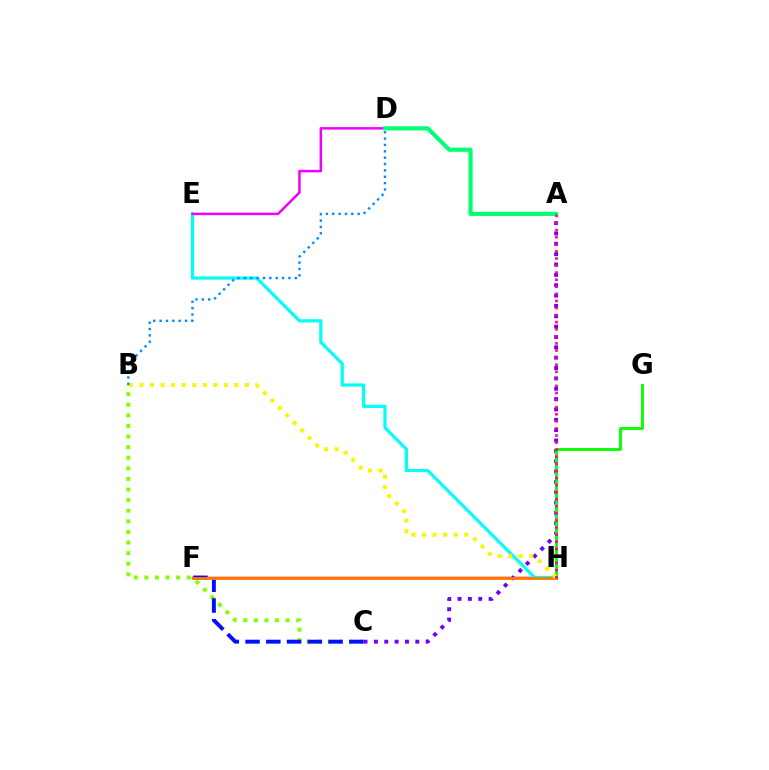{('F', 'H'): [{'color': '#ff0000', 'line_style': 'solid', 'thickness': 1.79}, {'color': '#ff7c00', 'line_style': 'solid', 'thickness': 1.99}], ('B', 'C'): [{'color': '#84ff00', 'line_style': 'dotted', 'thickness': 2.88}], ('C', 'F'): [{'color': '#0010ff', 'line_style': 'dashed', 'thickness': 2.82}], ('E', 'H'): [{'color': '#00fff6', 'line_style': 'solid', 'thickness': 2.3}], ('A', 'C'): [{'color': '#7200ff', 'line_style': 'dotted', 'thickness': 2.81}], ('G', 'H'): [{'color': '#08ff00', 'line_style': 'solid', 'thickness': 2.09}], ('D', 'E'): [{'color': '#ee00ff', 'line_style': 'solid', 'thickness': 1.79}], ('A', 'D'): [{'color': '#00ff74', 'line_style': 'solid', 'thickness': 2.96}], ('B', 'H'): [{'color': '#fcf500', 'line_style': 'dotted', 'thickness': 2.87}], ('A', 'H'): [{'color': '#ff0094', 'line_style': 'dotted', 'thickness': 1.92}], ('B', 'D'): [{'color': '#008cff', 'line_style': 'dotted', 'thickness': 1.73}]}